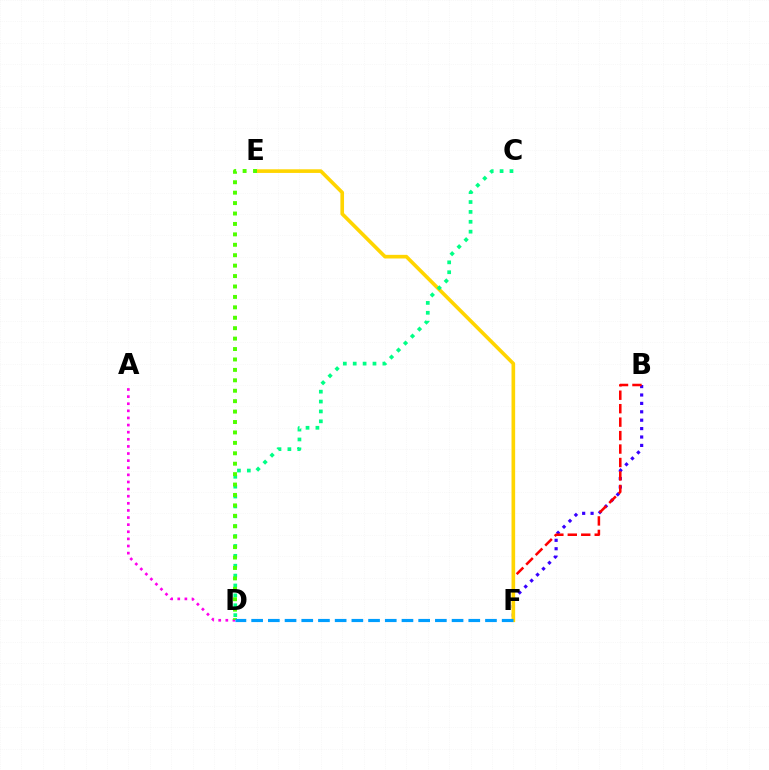{('B', 'F'): [{'color': '#3700ff', 'line_style': 'dotted', 'thickness': 2.28}, {'color': '#ff0000', 'line_style': 'dashed', 'thickness': 1.83}], ('A', 'D'): [{'color': '#ff00ed', 'line_style': 'dotted', 'thickness': 1.93}], ('E', 'F'): [{'color': '#ffd500', 'line_style': 'solid', 'thickness': 2.62}], ('C', 'D'): [{'color': '#00ff86', 'line_style': 'dotted', 'thickness': 2.69}], ('D', 'E'): [{'color': '#4fff00', 'line_style': 'dotted', 'thickness': 2.83}], ('D', 'F'): [{'color': '#009eff', 'line_style': 'dashed', 'thickness': 2.27}]}